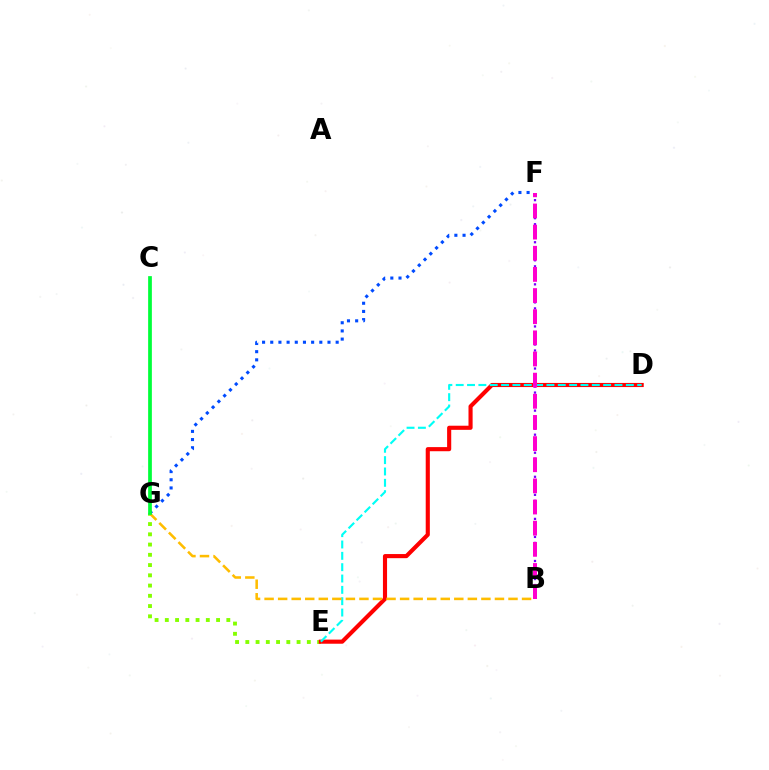{('E', 'G'): [{'color': '#84ff00', 'line_style': 'dotted', 'thickness': 2.78}], ('B', 'F'): [{'color': '#7200ff', 'line_style': 'dotted', 'thickness': 1.63}, {'color': '#ff00cf', 'line_style': 'dashed', 'thickness': 2.87}], ('D', 'E'): [{'color': '#ff0000', 'line_style': 'solid', 'thickness': 2.96}, {'color': '#00fff6', 'line_style': 'dashed', 'thickness': 1.54}], ('F', 'G'): [{'color': '#004bff', 'line_style': 'dotted', 'thickness': 2.22}], ('B', 'G'): [{'color': '#ffbd00', 'line_style': 'dashed', 'thickness': 1.84}], ('C', 'G'): [{'color': '#00ff39', 'line_style': 'solid', 'thickness': 2.68}]}